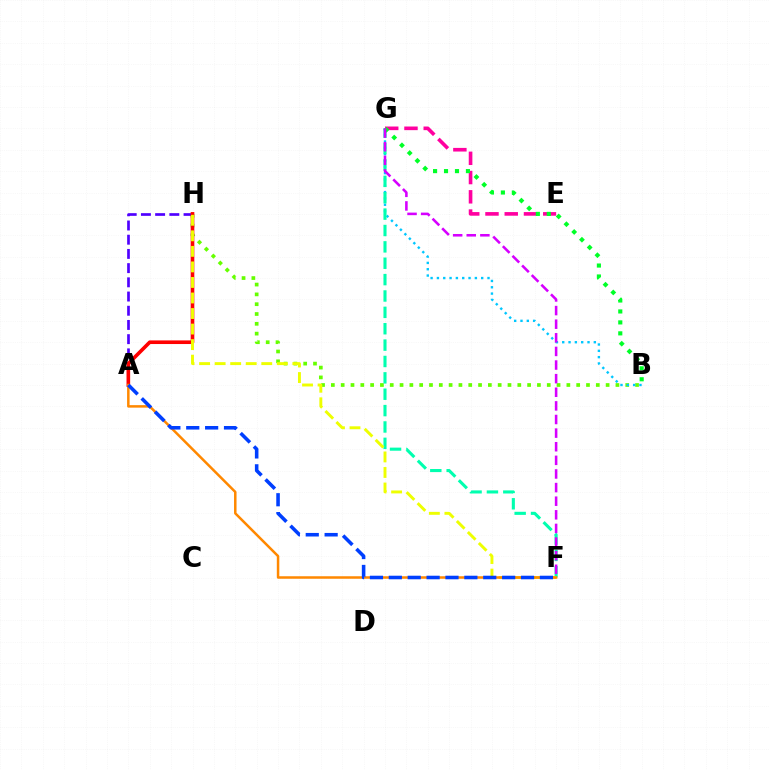{('B', 'H'): [{'color': '#66ff00', 'line_style': 'dotted', 'thickness': 2.67}], ('B', 'G'): [{'color': '#00c7ff', 'line_style': 'dotted', 'thickness': 1.72}, {'color': '#00ff27', 'line_style': 'dotted', 'thickness': 2.98}], ('E', 'G'): [{'color': '#ff00a0', 'line_style': 'dashed', 'thickness': 2.62}], ('A', 'H'): [{'color': '#4f00ff', 'line_style': 'dashed', 'thickness': 1.93}, {'color': '#ff0000', 'line_style': 'solid', 'thickness': 2.62}], ('F', 'G'): [{'color': '#00ffaf', 'line_style': 'dashed', 'thickness': 2.22}, {'color': '#d600ff', 'line_style': 'dashed', 'thickness': 1.85}], ('F', 'H'): [{'color': '#eeff00', 'line_style': 'dashed', 'thickness': 2.11}], ('A', 'F'): [{'color': '#ff8800', 'line_style': 'solid', 'thickness': 1.8}, {'color': '#003fff', 'line_style': 'dashed', 'thickness': 2.57}]}